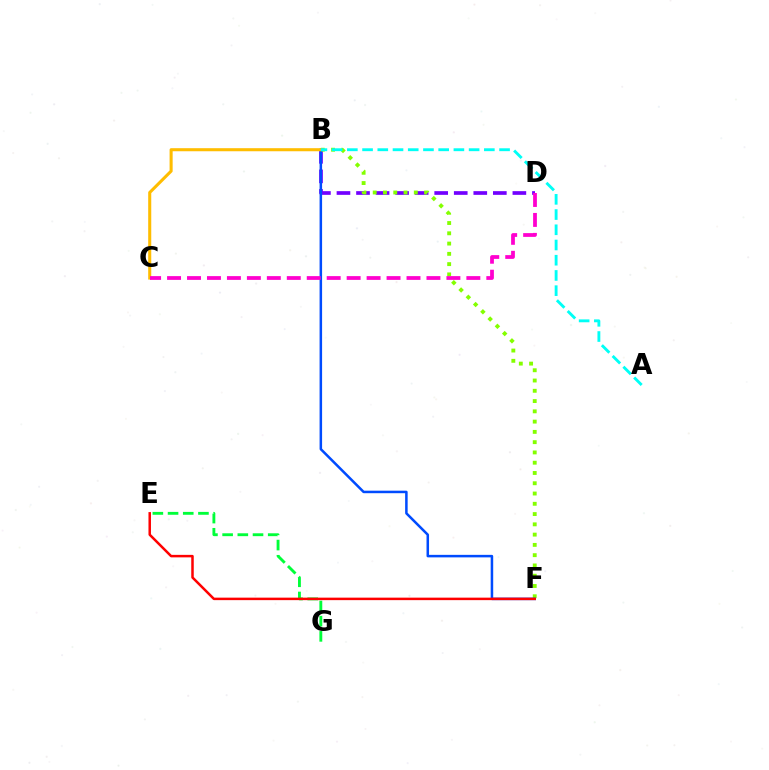{('B', 'D'): [{'color': '#7200ff', 'line_style': 'dashed', 'thickness': 2.66}], ('B', 'F'): [{'color': '#84ff00', 'line_style': 'dotted', 'thickness': 2.79}, {'color': '#004bff', 'line_style': 'solid', 'thickness': 1.81}], ('B', 'C'): [{'color': '#ffbd00', 'line_style': 'solid', 'thickness': 2.21}], ('E', 'G'): [{'color': '#00ff39', 'line_style': 'dashed', 'thickness': 2.06}], ('C', 'D'): [{'color': '#ff00cf', 'line_style': 'dashed', 'thickness': 2.71}], ('E', 'F'): [{'color': '#ff0000', 'line_style': 'solid', 'thickness': 1.8}], ('A', 'B'): [{'color': '#00fff6', 'line_style': 'dashed', 'thickness': 2.07}]}